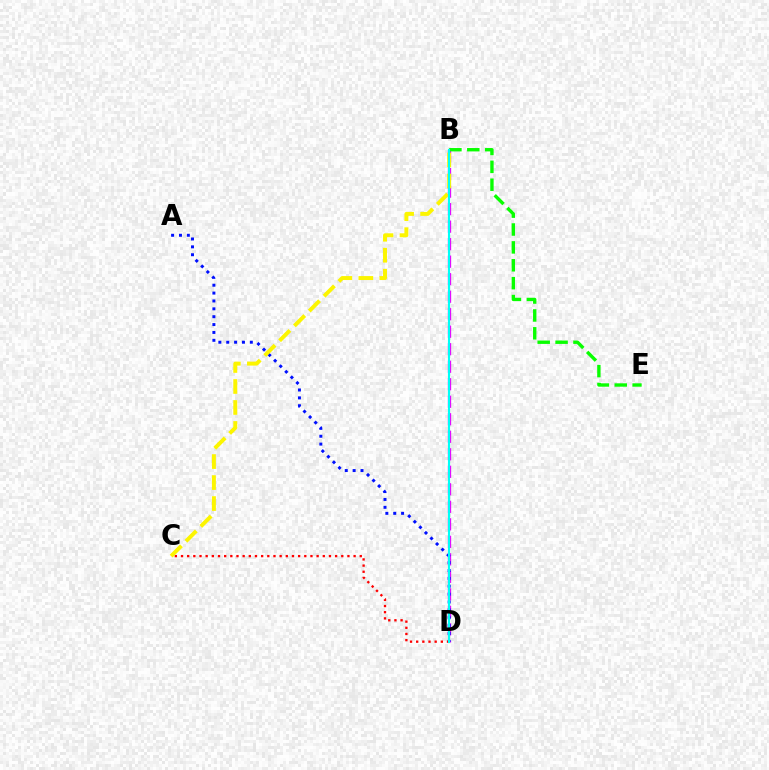{('B', 'D'): [{'color': '#ee00ff', 'line_style': 'dashed', 'thickness': 2.38}, {'color': '#00fff6', 'line_style': 'solid', 'thickness': 1.53}], ('A', 'D'): [{'color': '#0010ff', 'line_style': 'dotted', 'thickness': 2.14}], ('C', 'D'): [{'color': '#ff0000', 'line_style': 'dotted', 'thickness': 1.67}], ('B', 'E'): [{'color': '#08ff00', 'line_style': 'dashed', 'thickness': 2.43}], ('B', 'C'): [{'color': '#fcf500', 'line_style': 'dashed', 'thickness': 2.85}]}